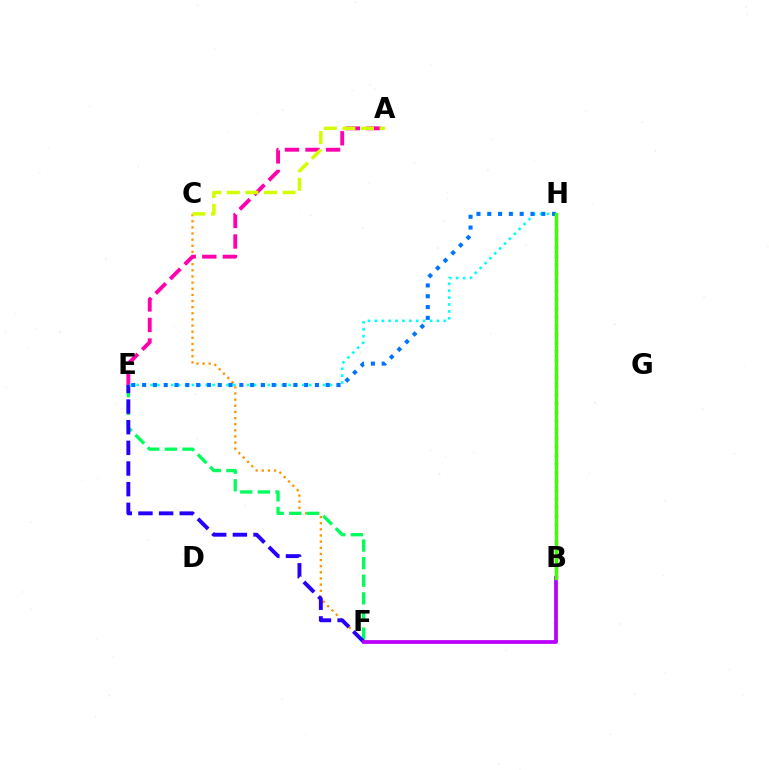{('C', 'F'): [{'color': '#ff9400', 'line_style': 'dotted', 'thickness': 1.67}], ('B', 'H'): [{'color': '#ff0000', 'line_style': 'dotted', 'thickness': 2.35}, {'color': '#3dff00', 'line_style': 'solid', 'thickness': 2.42}], ('A', 'E'): [{'color': '#ff00ac', 'line_style': 'dashed', 'thickness': 2.79}], ('E', 'F'): [{'color': '#00ff5c', 'line_style': 'dashed', 'thickness': 2.39}, {'color': '#2500ff', 'line_style': 'dashed', 'thickness': 2.81}], ('A', 'C'): [{'color': '#d1ff00', 'line_style': 'dashed', 'thickness': 2.52}], ('E', 'H'): [{'color': '#00fff6', 'line_style': 'dotted', 'thickness': 1.87}, {'color': '#0074ff', 'line_style': 'dotted', 'thickness': 2.93}], ('B', 'F'): [{'color': '#b900ff', 'line_style': 'solid', 'thickness': 2.71}]}